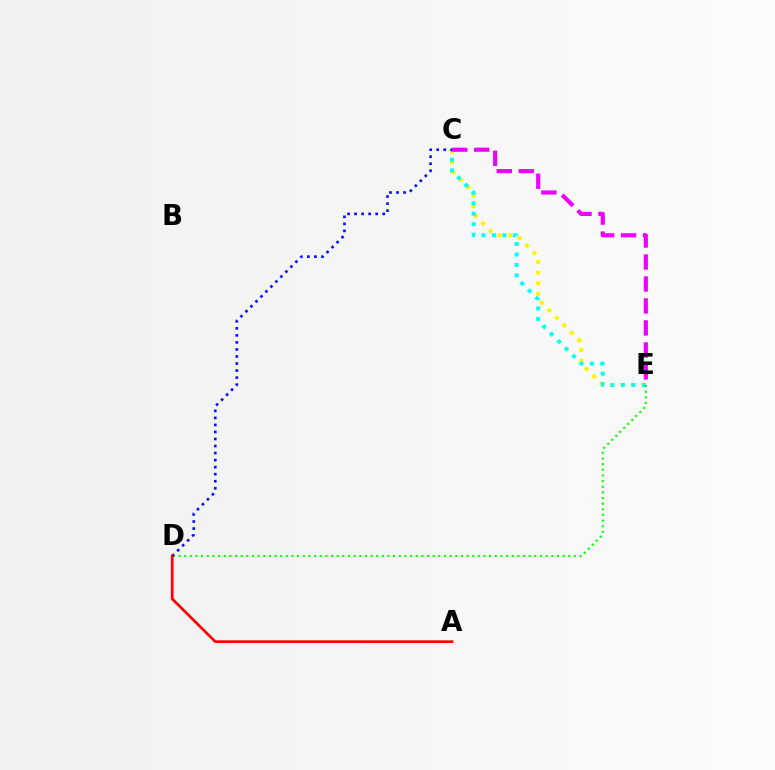{('C', 'E'): [{'color': '#fcf500', 'line_style': 'dotted', 'thickness': 2.88}, {'color': '#00fff6', 'line_style': 'dotted', 'thickness': 2.85}, {'color': '#ee00ff', 'line_style': 'dashed', 'thickness': 2.99}], ('D', 'E'): [{'color': '#08ff00', 'line_style': 'dotted', 'thickness': 1.53}], ('C', 'D'): [{'color': '#0010ff', 'line_style': 'dotted', 'thickness': 1.91}], ('A', 'D'): [{'color': '#ff0000', 'line_style': 'solid', 'thickness': 1.94}]}